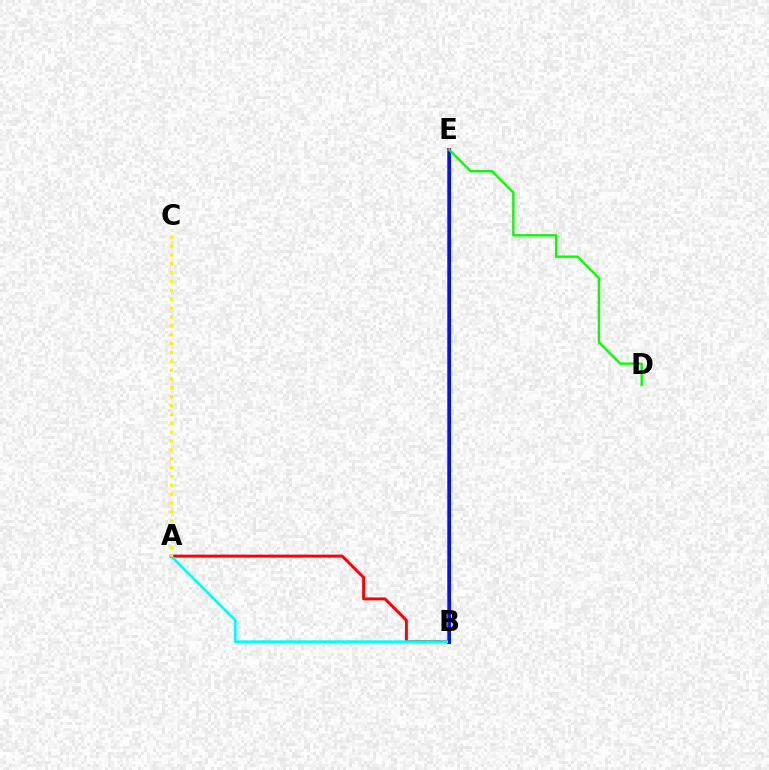{('B', 'E'): [{'color': '#ee00ff', 'line_style': 'solid', 'thickness': 2.89}, {'color': '#0010ff', 'line_style': 'solid', 'thickness': 2.12}], ('A', 'B'): [{'color': '#ff0000', 'line_style': 'solid', 'thickness': 2.11}, {'color': '#00fff6', 'line_style': 'solid', 'thickness': 1.93}], ('A', 'C'): [{'color': '#fcf500', 'line_style': 'dotted', 'thickness': 2.41}], ('D', 'E'): [{'color': '#08ff00', 'line_style': 'solid', 'thickness': 1.72}]}